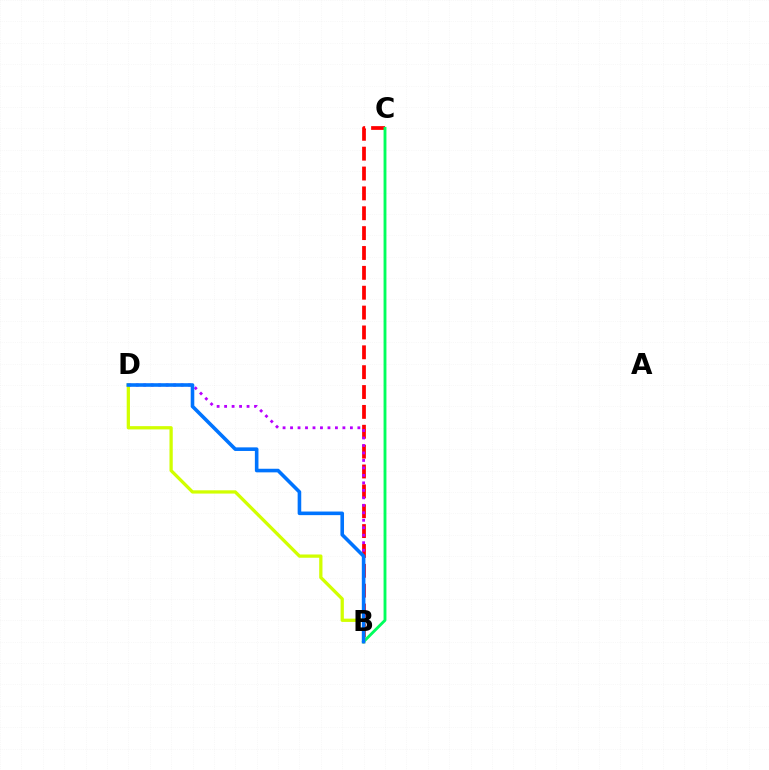{('B', 'C'): [{'color': '#ff0000', 'line_style': 'dashed', 'thickness': 2.7}, {'color': '#00ff5c', 'line_style': 'solid', 'thickness': 2.07}], ('B', 'D'): [{'color': '#b900ff', 'line_style': 'dotted', 'thickness': 2.03}, {'color': '#d1ff00', 'line_style': 'solid', 'thickness': 2.36}, {'color': '#0074ff', 'line_style': 'solid', 'thickness': 2.59}]}